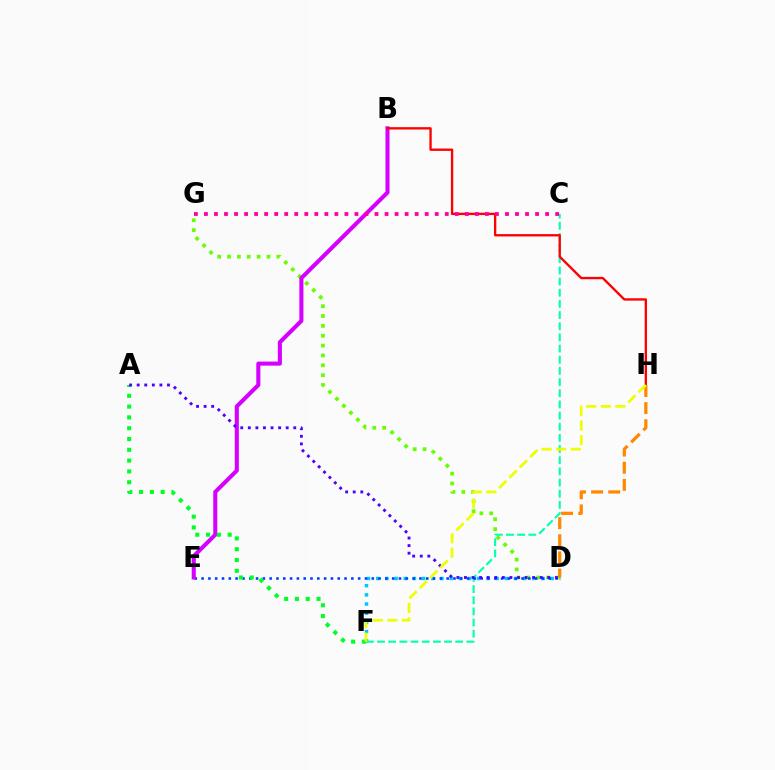{('D', 'F'): [{'color': '#00c7ff', 'line_style': 'dotted', 'thickness': 2.5}], ('C', 'F'): [{'color': '#00ffaf', 'line_style': 'dashed', 'thickness': 1.52}], ('D', 'G'): [{'color': '#66ff00', 'line_style': 'dotted', 'thickness': 2.68}], ('D', 'E'): [{'color': '#003fff', 'line_style': 'dotted', 'thickness': 1.85}], ('B', 'E'): [{'color': '#d600ff', 'line_style': 'solid', 'thickness': 2.93}], ('A', 'F'): [{'color': '#00ff27', 'line_style': 'dotted', 'thickness': 2.94}], ('B', 'H'): [{'color': '#ff0000', 'line_style': 'solid', 'thickness': 1.69}], ('C', 'G'): [{'color': '#ff00a0', 'line_style': 'dotted', 'thickness': 2.73}], ('A', 'D'): [{'color': '#4f00ff', 'line_style': 'dotted', 'thickness': 2.06}], ('D', 'H'): [{'color': '#ff8800', 'line_style': 'dashed', 'thickness': 2.33}], ('F', 'H'): [{'color': '#eeff00', 'line_style': 'dashed', 'thickness': 1.98}]}